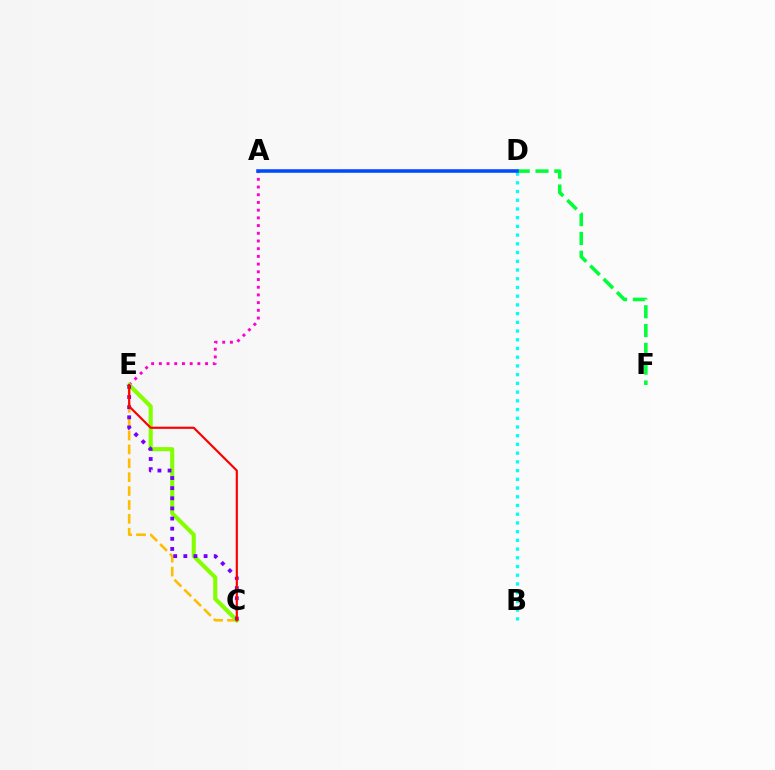{('A', 'E'): [{'color': '#ff00cf', 'line_style': 'dotted', 'thickness': 2.09}], ('D', 'F'): [{'color': '#00ff39', 'line_style': 'dashed', 'thickness': 2.55}], ('C', 'E'): [{'color': '#ffbd00', 'line_style': 'dashed', 'thickness': 1.89}, {'color': '#84ff00', 'line_style': 'solid', 'thickness': 2.95}, {'color': '#7200ff', 'line_style': 'dotted', 'thickness': 2.75}, {'color': '#ff0000', 'line_style': 'solid', 'thickness': 1.56}], ('B', 'D'): [{'color': '#00fff6', 'line_style': 'dotted', 'thickness': 2.37}], ('A', 'D'): [{'color': '#004bff', 'line_style': 'solid', 'thickness': 2.56}]}